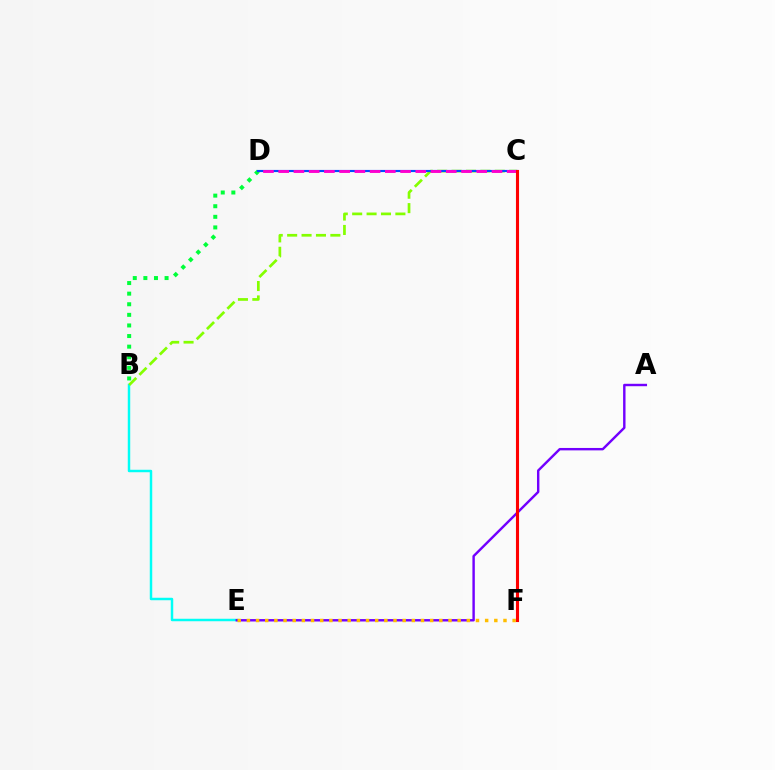{('B', 'E'): [{'color': '#00fff6', 'line_style': 'solid', 'thickness': 1.78}], ('B', 'C'): [{'color': '#84ff00', 'line_style': 'dashed', 'thickness': 1.96}], ('A', 'E'): [{'color': '#7200ff', 'line_style': 'solid', 'thickness': 1.74}], ('B', 'D'): [{'color': '#00ff39', 'line_style': 'dotted', 'thickness': 2.88}], ('C', 'D'): [{'color': '#004bff', 'line_style': 'solid', 'thickness': 1.55}, {'color': '#ff00cf', 'line_style': 'dashed', 'thickness': 2.07}], ('E', 'F'): [{'color': '#ffbd00', 'line_style': 'dotted', 'thickness': 2.49}], ('C', 'F'): [{'color': '#ff0000', 'line_style': 'solid', 'thickness': 2.22}]}